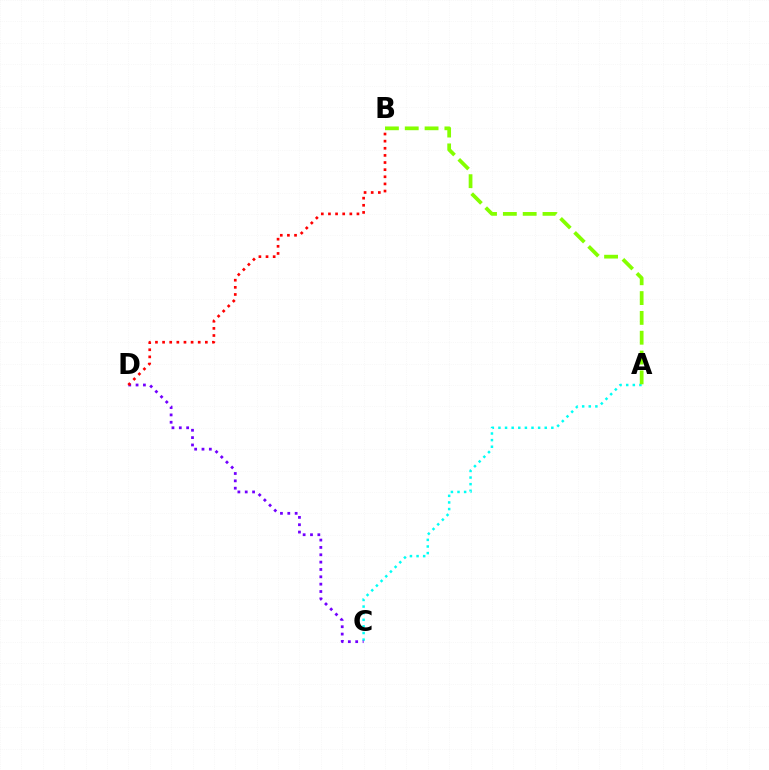{('A', 'C'): [{'color': '#00fff6', 'line_style': 'dotted', 'thickness': 1.8}], ('C', 'D'): [{'color': '#7200ff', 'line_style': 'dotted', 'thickness': 2.0}], ('A', 'B'): [{'color': '#84ff00', 'line_style': 'dashed', 'thickness': 2.69}], ('B', 'D'): [{'color': '#ff0000', 'line_style': 'dotted', 'thickness': 1.94}]}